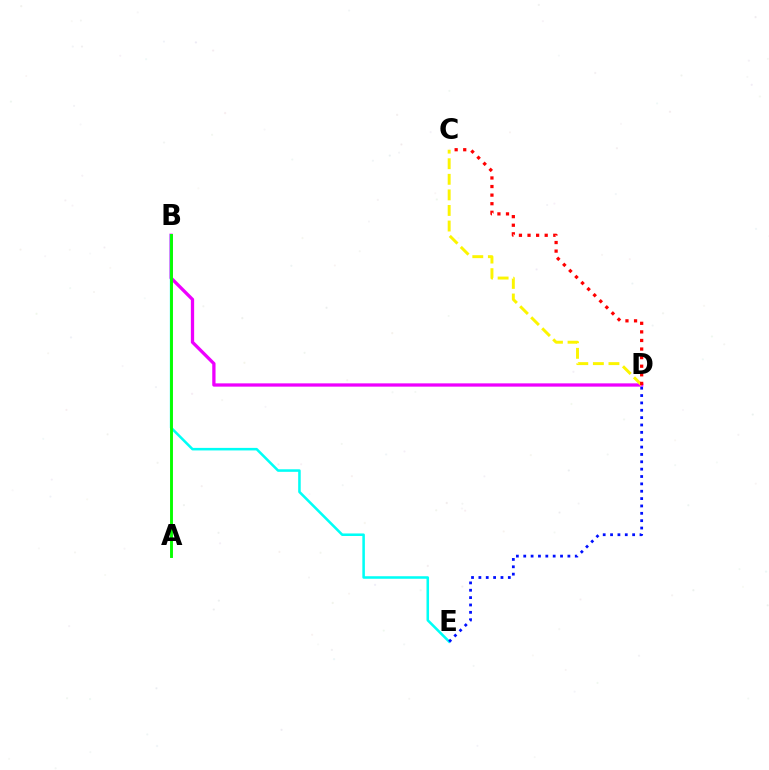{('B', 'D'): [{'color': '#ee00ff', 'line_style': 'solid', 'thickness': 2.36}], ('B', 'E'): [{'color': '#00fff6', 'line_style': 'solid', 'thickness': 1.83}], ('C', 'D'): [{'color': '#fcf500', 'line_style': 'dashed', 'thickness': 2.12}, {'color': '#ff0000', 'line_style': 'dotted', 'thickness': 2.33}], ('D', 'E'): [{'color': '#0010ff', 'line_style': 'dotted', 'thickness': 2.0}], ('A', 'B'): [{'color': '#08ff00', 'line_style': 'solid', 'thickness': 2.09}]}